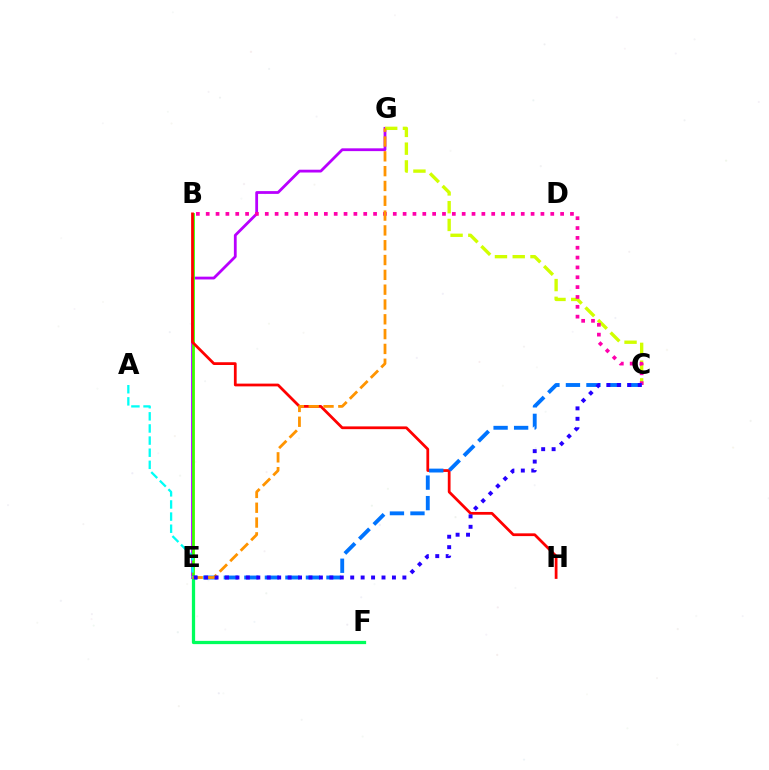{('E', 'G'): [{'color': '#b900ff', 'line_style': 'solid', 'thickness': 2.01}, {'color': '#ff9400', 'line_style': 'dashed', 'thickness': 2.01}], ('C', 'G'): [{'color': '#d1ff00', 'line_style': 'dashed', 'thickness': 2.41}], ('B', 'E'): [{'color': '#3dff00', 'line_style': 'solid', 'thickness': 2.01}], ('B', 'C'): [{'color': '#ff00ac', 'line_style': 'dotted', 'thickness': 2.67}], ('B', 'H'): [{'color': '#ff0000', 'line_style': 'solid', 'thickness': 1.99}], ('C', 'E'): [{'color': '#0074ff', 'line_style': 'dashed', 'thickness': 2.79}, {'color': '#2500ff', 'line_style': 'dotted', 'thickness': 2.83}], ('E', 'F'): [{'color': '#00ff5c', 'line_style': 'solid', 'thickness': 2.34}], ('A', 'E'): [{'color': '#00fff6', 'line_style': 'dashed', 'thickness': 1.65}]}